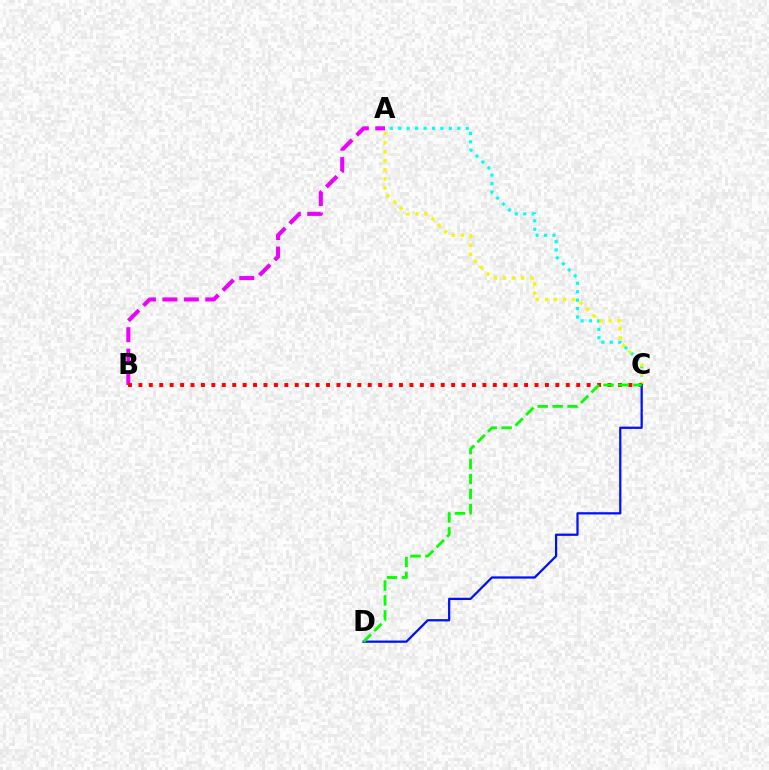{('A', 'B'): [{'color': '#ee00ff', 'line_style': 'dashed', 'thickness': 2.91}], ('A', 'C'): [{'color': '#00fff6', 'line_style': 'dotted', 'thickness': 2.29}, {'color': '#fcf500', 'line_style': 'dotted', 'thickness': 2.46}], ('B', 'C'): [{'color': '#ff0000', 'line_style': 'dotted', 'thickness': 2.83}], ('C', 'D'): [{'color': '#0010ff', 'line_style': 'solid', 'thickness': 1.62}, {'color': '#08ff00', 'line_style': 'dashed', 'thickness': 2.03}]}